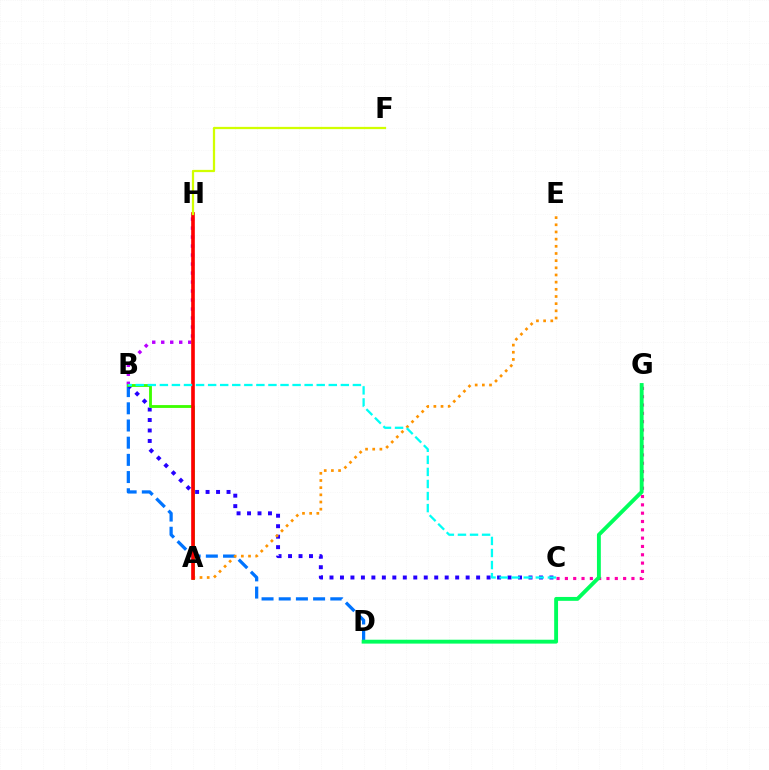{('B', 'D'): [{'color': '#0074ff', 'line_style': 'dashed', 'thickness': 2.34}], ('B', 'C'): [{'color': '#2500ff', 'line_style': 'dotted', 'thickness': 2.85}, {'color': '#00fff6', 'line_style': 'dashed', 'thickness': 1.64}], ('B', 'H'): [{'color': '#b900ff', 'line_style': 'dotted', 'thickness': 2.44}], ('A', 'B'): [{'color': '#3dff00', 'line_style': 'solid', 'thickness': 2.04}], ('C', 'G'): [{'color': '#ff00ac', 'line_style': 'dotted', 'thickness': 2.26}], ('A', 'E'): [{'color': '#ff9400', 'line_style': 'dotted', 'thickness': 1.95}], ('A', 'H'): [{'color': '#ff0000', 'line_style': 'solid', 'thickness': 2.62}], ('D', 'G'): [{'color': '#00ff5c', 'line_style': 'solid', 'thickness': 2.79}], ('F', 'H'): [{'color': '#d1ff00', 'line_style': 'solid', 'thickness': 1.62}]}